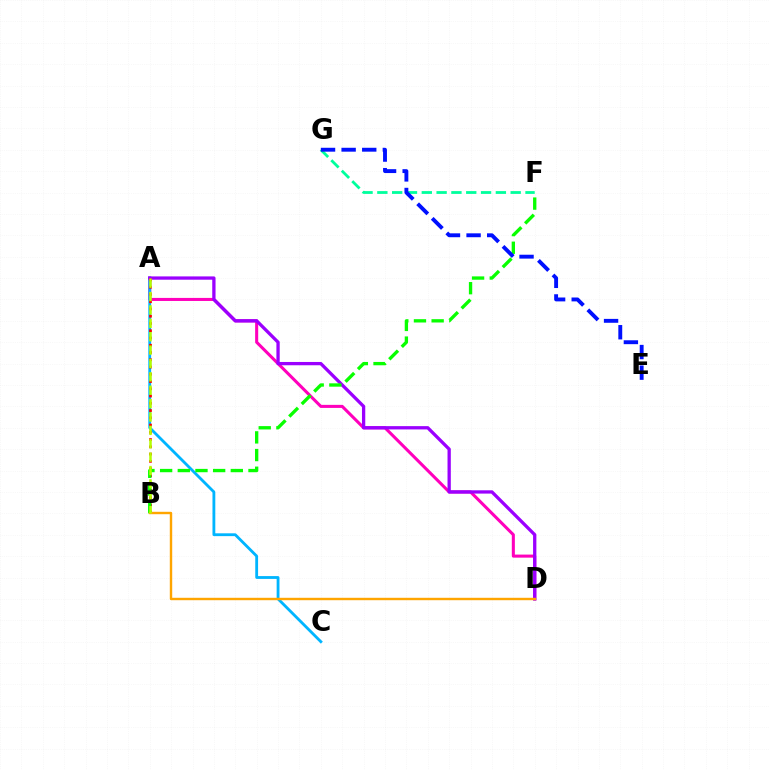{('A', 'D'): [{'color': '#ff00bd', 'line_style': 'solid', 'thickness': 2.2}, {'color': '#9b00ff', 'line_style': 'solid', 'thickness': 2.37}], ('A', 'C'): [{'color': '#00b5ff', 'line_style': 'solid', 'thickness': 2.03}], ('F', 'G'): [{'color': '#00ff9d', 'line_style': 'dashed', 'thickness': 2.01}], ('A', 'B'): [{'color': '#ff0000', 'line_style': 'dotted', 'thickness': 1.97}, {'color': '#b3ff00', 'line_style': 'dashed', 'thickness': 1.82}], ('B', 'F'): [{'color': '#08ff00', 'line_style': 'dashed', 'thickness': 2.4}], ('E', 'G'): [{'color': '#0010ff', 'line_style': 'dashed', 'thickness': 2.8}], ('B', 'D'): [{'color': '#ffa500', 'line_style': 'solid', 'thickness': 1.74}]}